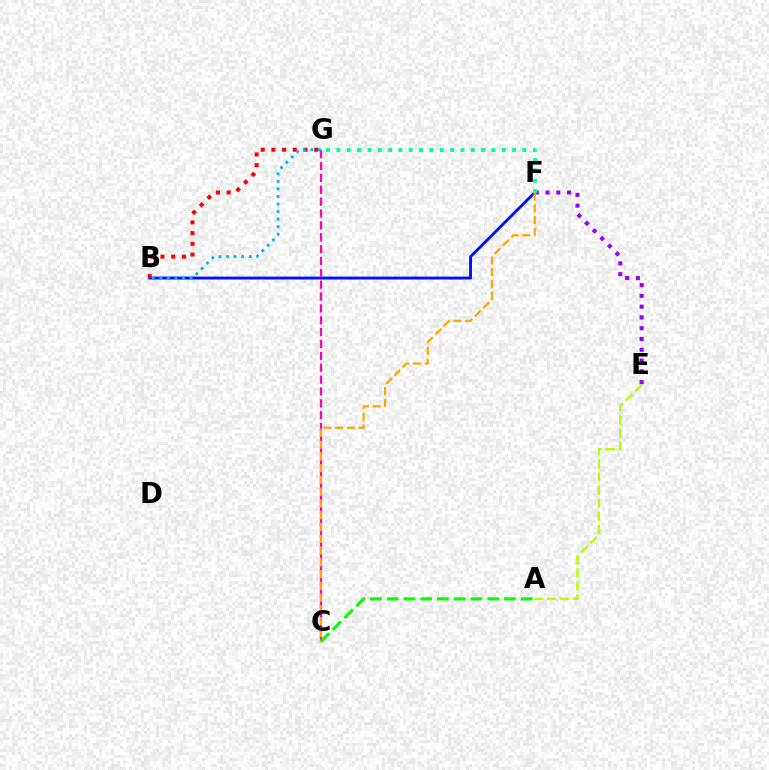{('E', 'F'): [{'color': '#9b00ff', 'line_style': 'dotted', 'thickness': 2.93}], ('B', 'F'): [{'color': '#0010ff', 'line_style': 'solid', 'thickness': 2.08}], ('B', 'G'): [{'color': '#ff0000', 'line_style': 'dotted', 'thickness': 2.91}, {'color': '#00b5ff', 'line_style': 'dotted', 'thickness': 2.05}], ('F', 'G'): [{'color': '#00ff9d', 'line_style': 'dotted', 'thickness': 2.81}], ('C', 'G'): [{'color': '#ff00bd', 'line_style': 'dashed', 'thickness': 1.61}], ('A', 'E'): [{'color': '#b3ff00', 'line_style': 'dashed', 'thickness': 1.78}], ('A', 'C'): [{'color': '#08ff00', 'line_style': 'dashed', 'thickness': 2.27}], ('C', 'F'): [{'color': '#ffa500', 'line_style': 'dashed', 'thickness': 1.6}]}